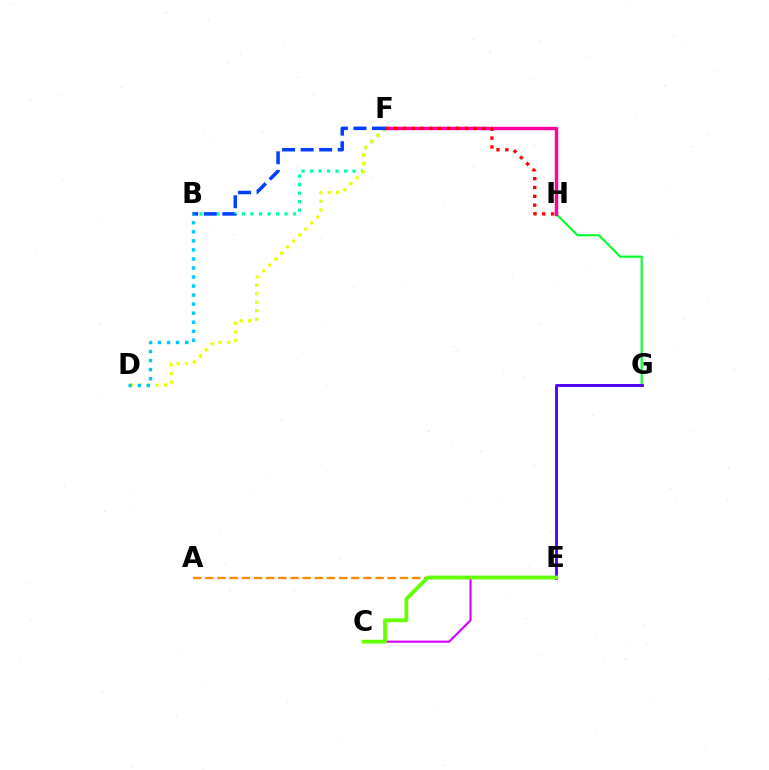{('B', 'F'): [{'color': '#00ffaf', 'line_style': 'dotted', 'thickness': 2.31}, {'color': '#003fff', 'line_style': 'dashed', 'thickness': 2.52}], ('G', 'H'): [{'color': '#00ff27', 'line_style': 'solid', 'thickness': 1.53}], ('E', 'G'): [{'color': '#4f00ff', 'line_style': 'solid', 'thickness': 2.06}], ('C', 'E'): [{'color': '#d600ff', 'line_style': 'solid', 'thickness': 1.53}, {'color': '#66ff00', 'line_style': 'solid', 'thickness': 2.73}], ('D', 'F'): [{'color': '#eeff00', 'line_style': 'dotted', 'thickness': 2.31}], ('F', 'H'): [{'color': '#ff00a0', 'line_style': 'solid', 'thickness': 2.47}, {'color': '#ff0000', 'line_style': 'dotted', 'thickness': 2.4}], ('A', 'E'): [{'color': '#ff8800', 'line_style': 'dashed', 'thickness': 1.65}], ('B', 'D'): [{'color': '#00c7ff', 'line_style': 'dotted', 'thickness': 2.46}]}